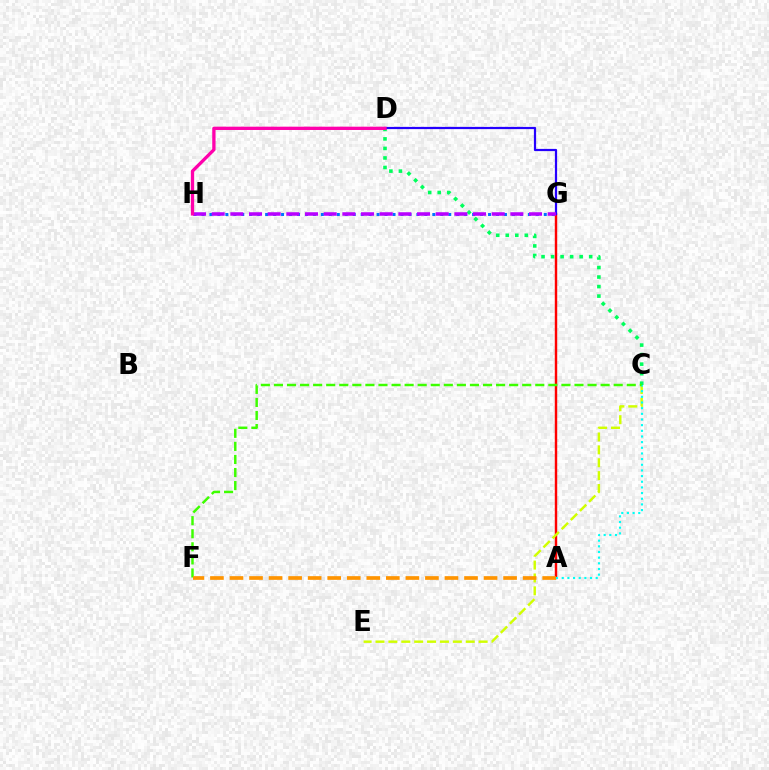{('G', 'H'): [{'color': '#0074ff', 'line_style': 'dotted', 'thickness': 2.16}, {'color': '#b900ff', 'line_style': 'dashed', 'thickness': 2.54}], ('C', 'D'): [{'color': '#00ff5c', 'line_style': 'dotted', 'thickness': 2.59}], ('A', 'G'): [{'color': '#ff0000', 'line_style': 'solid', 'thickness': 1.75}], ('C', 'E'): [{'color': '#d1ff00', 'line_style': 'dashed', 'thickness': 1.75}], ('A', 'C'): [{'color': '#00fff6', 'line_style': 'dotted', 'thickness': 1.54}], ('D', 'G'): [{'color': '#2500ff', 'line_style': 'solid', 'thickness': 1.6}], ('D', 'H'): [{'color': '#ff00ac', 'line_style': 'solid', 'thickness': 2.38}], ('C', 'F'): [{'color': '#3dff00', 'line_style': 'dashed', 'thickness': 1.78}], ('A', 'F'): [{'color': '#ff9400', 'line_style': 'dashed', 'thickness': 2.66}]}